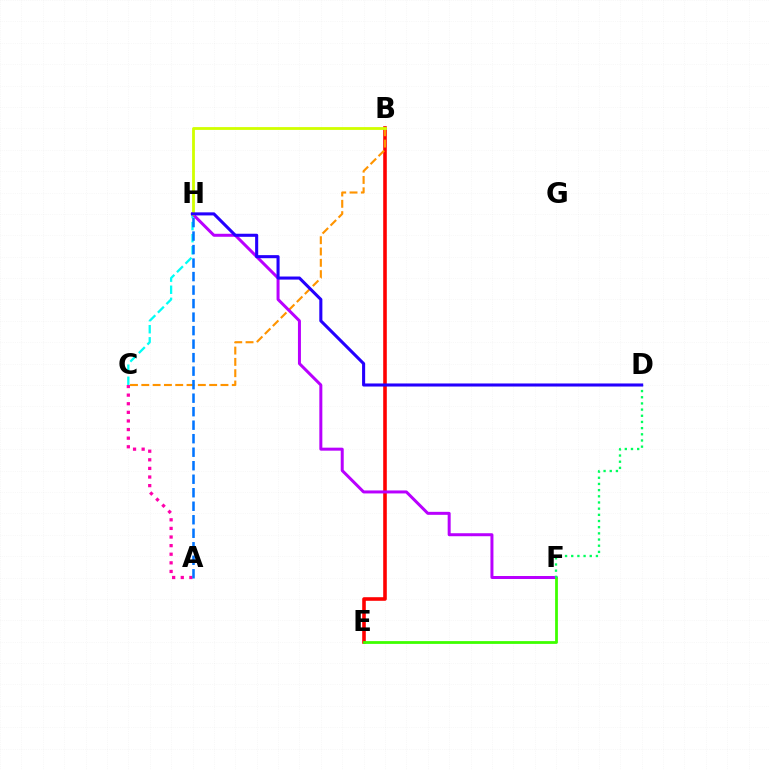{('B', 'E'): [{'color': '#ff0000', 'line_style': 'solid', 'thickness': 2.59}], ('B', 'C'): [{'color': '#ff9400', 'line_style': 'dashed', 'thickness': 1.54}], ('A', 'C'): [{'color': '#ff00ac', 'line_style': 'dotted', 'thickness': 2.34}], ('C', 'H'): [{'color': '#00fff6', 'line_style': 'dashed', 'thickness': 1.64}], ('F', 'H'): [{'color': '#b900ff', 'line_style': 'solid', 'thickness': 2.16}], ('B', 'H'): [{'color': '#d1ff00', 'line_style': 'solid', 'thickness': 2.03}], ('A', 'H'): [{'color': '#0074ff', 'line_style': 'dashed', 'thickness': 1.84}], ('E', 'F'): [{'color': '#3dff00', 'line_style': 'solid', 'thickness': 2.0}], ('D', 'F'): [{'color': '#00ff5c', 'line_style': 'dotted', 'thickness': 1.68}], ('D', 'H'): [{'color': '#2500ff', 'line_style': 'solid', 'thickness': 2.21}]}